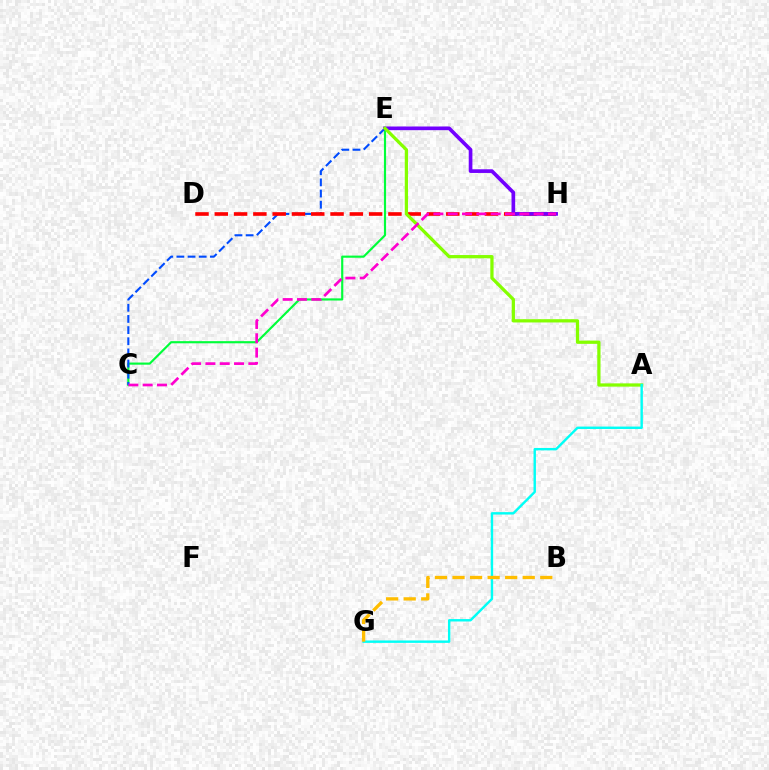{('C', 'E'): [{'color': '#00ff39', 'line_style': 'solid', 'thickness': 1.55}, {'color': '#004bff', 'line_style': 'dashed', 'thickness': 1.52}], ('D', 'H'): [{'color': '#ff0000', 'line_style': 'dashed', 'thickness': 2.62}], ('E', 'H'): [{'color': '#7200ff', 'line_style': 'solid', 'thickness': 2.65}], ('A', 'E'): [{'color': '#84ff00', 'line_style': 'solid', 'thickness': 2.35}], ('A', 'G'): [{'color': '#00fff6', 'line_style': 'solid', 'thickness': 1.74}], ('C', 'H'): [{'color': '#ff00cf', 'line_style': 'dashed', 'thickness': 1.95}], ('B', 'G'): [{'color': '#ffbd00', 'line_style': 'dashed', 'thickness': 2.38}]}